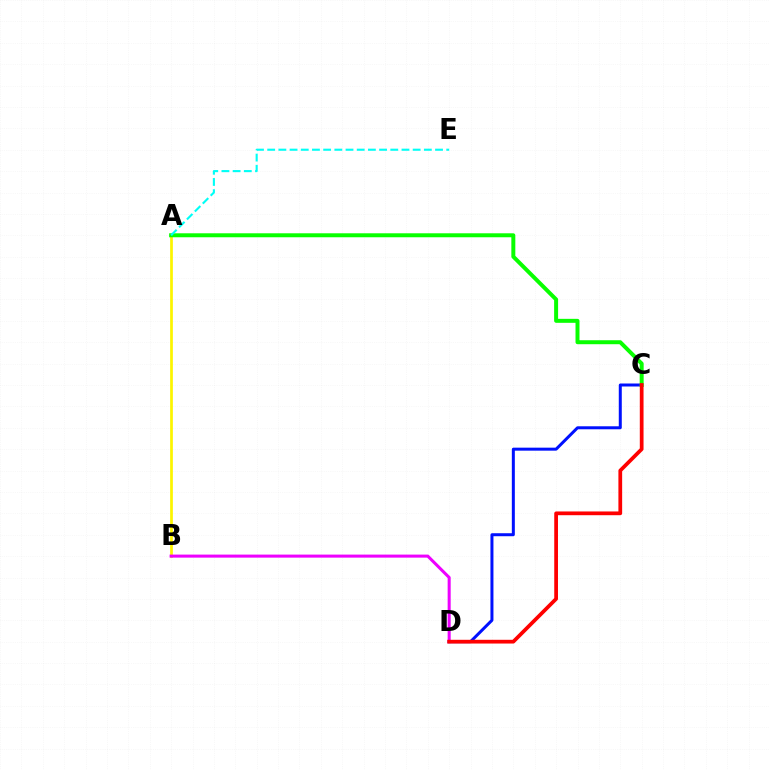{('C', 'D'): [{'color': '#0010ff', 'line_style': 'solid', 'thickness': 2.16}, {'color': '#ff0000', 'line_style': 'solid', 'thickness': 2.69}], ('A', 'B'): [{'color': '#fcf500', 'line_style': 'solid', 'thickness': 1.96}], ('B', 'D'): [{'color': '#ee00ff', 'line_style': 'solid', 'thickness': 2.19}], ('A', 'C'): [{'color': '#08ff00', 'line_style': 'solid', 'thickness': 2.86}], ('A', 'E'): [{'color': '#00fff6', 'line_style': 'dashed', 'thickness': 1.52}]}